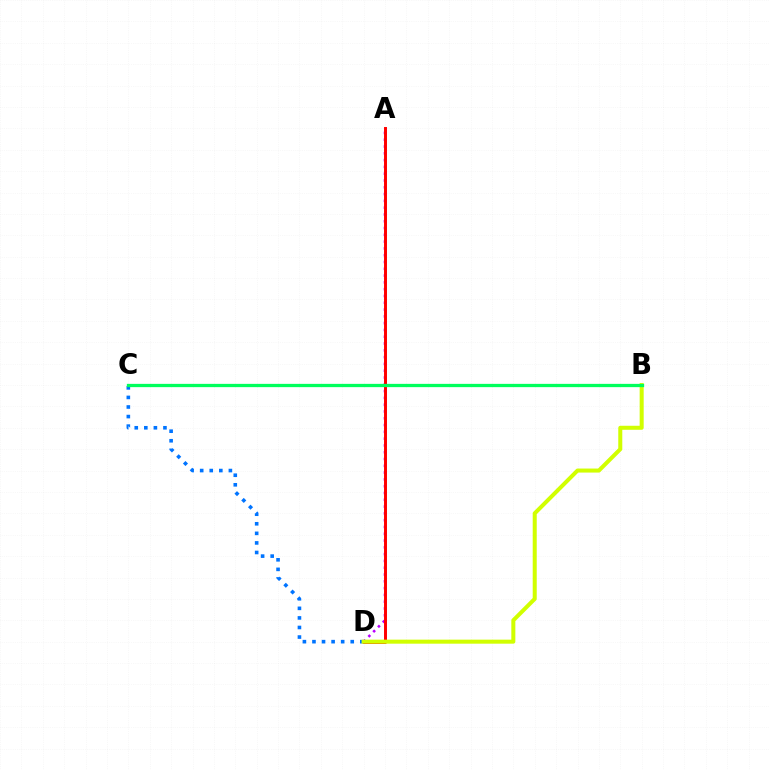{('A', 'D'): [{'color': '#b900ff', 'line_style': 'dotted', 'thickness': 1.85}, {'color': '#ff0000', 'line_style': 'solid', 'thickness': 2.13}], ('C', 'D'): [{'color': '#0074ff', 'line_style': 'dotted', 'thickness': 2.6}], ('B', 'D'): [{'color': '#d1ff00', 'line_style': 'solid', 'thickness': 2.9}], ('B', 'C'): [{'color': '#00ff5c', 'line_style': 'solid', 'thickness': 2.36}]}